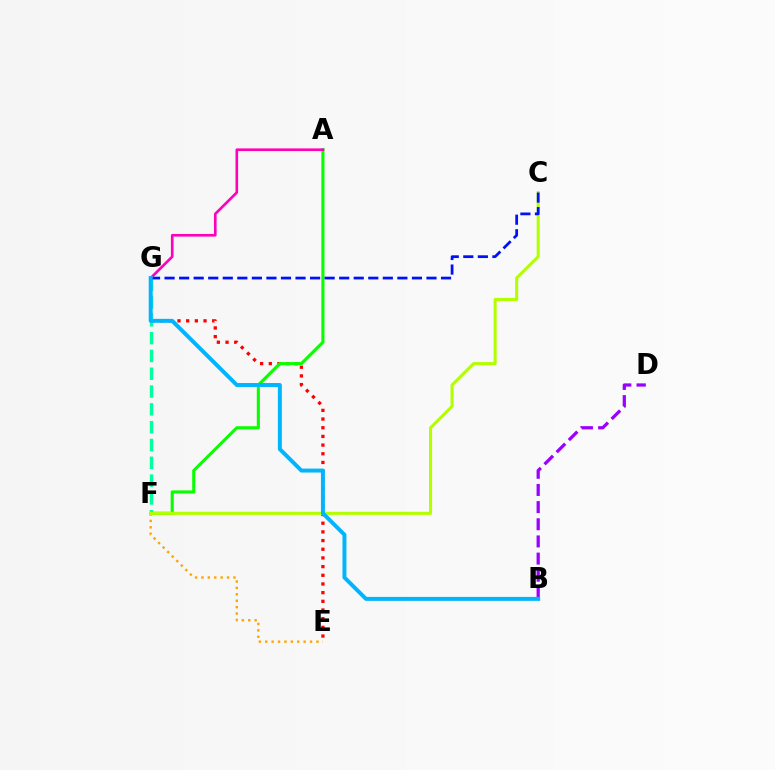{('B', 'D'): [{'color': '#9b00ff', 'line_style': 'dashed', 'thickness': 2.33}], ('E', 'G'): [{'color': '#ff0000', 'line_style': 'dotted', 'thickness': 2.36}], ('F', 'G'): [{'color': '#00ff9d', 'line_style': 'dashed', 'thickness': 2.42}], ('A', 'F'): [{'color': '#08ff00', 'line_style': 'solid', 'thickness': 2.23}], ('E', 'F'): [{'color': '#ffa500', 'line_style': 'dotted', 'thickness': 1.74}], ('C', 'F'): [{'color': '#b3ff00', 'line_style': 'solid', 'thickness': 2.22}], ('C', 'G'): [{'color': '#0010ff', 'line_style': 'dashed', 'thickness': 1.98}], ('A', 'G'): [{'color': '#ff00bd', 'line_style': 'solid', 'thickness': 1.9}], ('B', 'G'): [{'color': '#00b5ff', 'line_style': 'solid', 'thickness': 2.85}]}